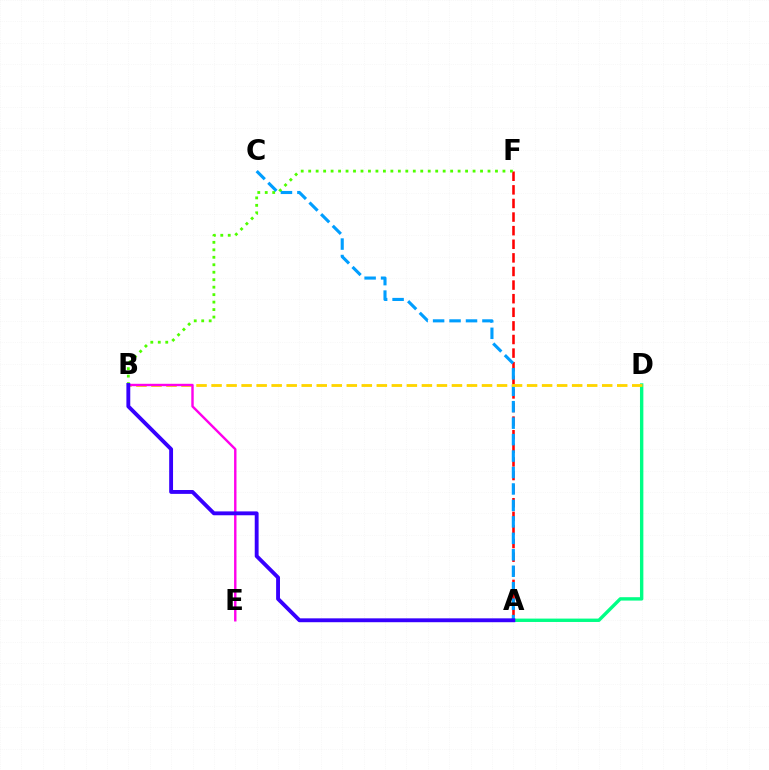{('A', 'F'): [{'color': '#ff0000', 'line_style': 'dashed', 'thickness': 1.85}], ('A', 'D'): [{'color': '#00ff86', 'line_style': 'solid', 'thickness': 2.44}], ('B', 'F'): [{'color': '#4fff00', 'line_style': 'dotted', 'thickness': 2.03}], ('A', 'C'): [{'color': '#009eff', 'line_style': 'dashed', 'thickness': 2.24}], ('B', 'D'): [{'color': '#ffd500', 'line_style': 'dashed', 'thickness': 2.04}], ('B', 'E'): [{'color': '#ff00ed', 'line_style': 'solid', 'thickness': 1.74}], ('A', 'B'): [{'color': '#3700ff', 'line_style': 'solid', 'thickness': 2.78}]}